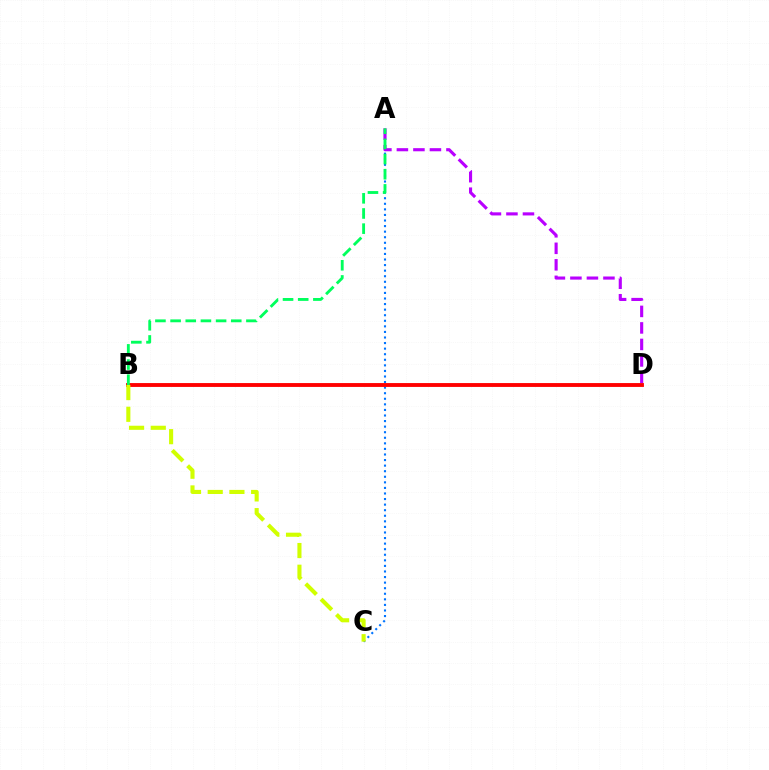{('A', 'C'): [{'color': '#0074ff', 'line_style': 'dotted', 'thickness': 1.51}], ('A', 'D'): [{'color': '#b900ff', 'line_style': 'dashed', 'thickness': 2.24}], ('B', 'D'): [{'color': '#ff0000', 'line_style': 'solid', 'thickness': 2.78}], ('B', 'C'): [{'color': '#d1ff00', 'line_style': 'dashed', 'thickness': 2.95}], ('A', 'B'): [{'color': '#00ff5c', 'line_style': 'dashed', 'thickness': 2.06}]}